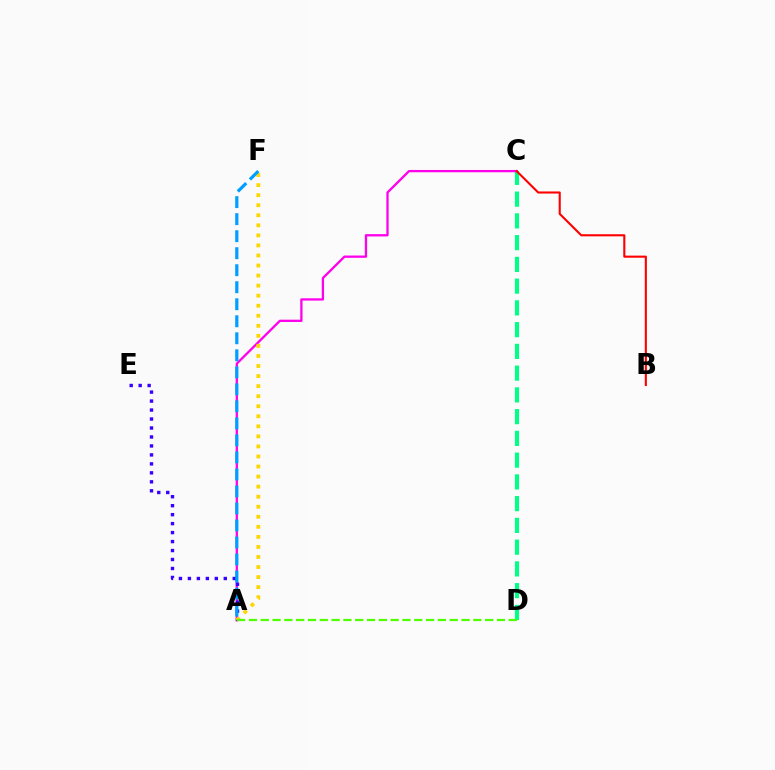{('C', 'D'): [{'color': '#00ff86', 'line_style': 'dashed', 'thickness': 2.95}], ('A', 'C'): [{'color': '#ff00ed', 'line_style': 'solid', 'thickness': 1.65}], ('B', 'C'): [{'color': '#ff0000', 'line_style': 'solid', 'thickness': 1.51}], ('A', 'E'): [{'color': '#3700ff', 'line_style': 'dotted', 'thickness': 2.44}], ('A', 'F'): [{'color': '#ffd500', 'line_style': 'dotted', 'thickness': 2.73}, {'color': '#009eff', 'line_style': 'dashed', 'thickness': 2.31}], ('A', 'D'): [{'color': '#4fff00', 'line_style': 'dashed', 'thickness': 1.6}]}